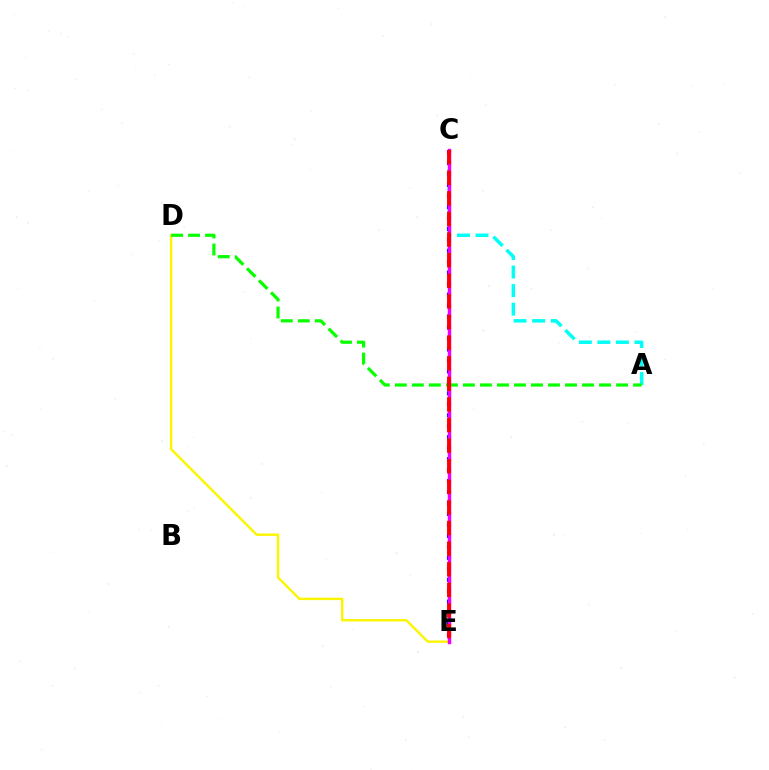{('A', 'C'): [{'color': '#00fff6', 'line_style': 'dashed', 'thickness': 2.52}], ('C', 'E'): [{'color': '#0010ff', 'line_style': 'dotted', 'thickness': 2.98}, {'color': '#ee00ff', 'line_style': 'solid', 'thickness': 2.47}, {'color': '#ff0000', 'line_style': 'dashed', 'thickness': 2.8}], ('D', 'E'): [{'color': '#fcf500', 'line_style': 'solid', 'thickness': 1.74}], ('A', 'D'): [{'color': '#08ff00', 'line_style': 'dashed', 'thickness': 2.31}]}